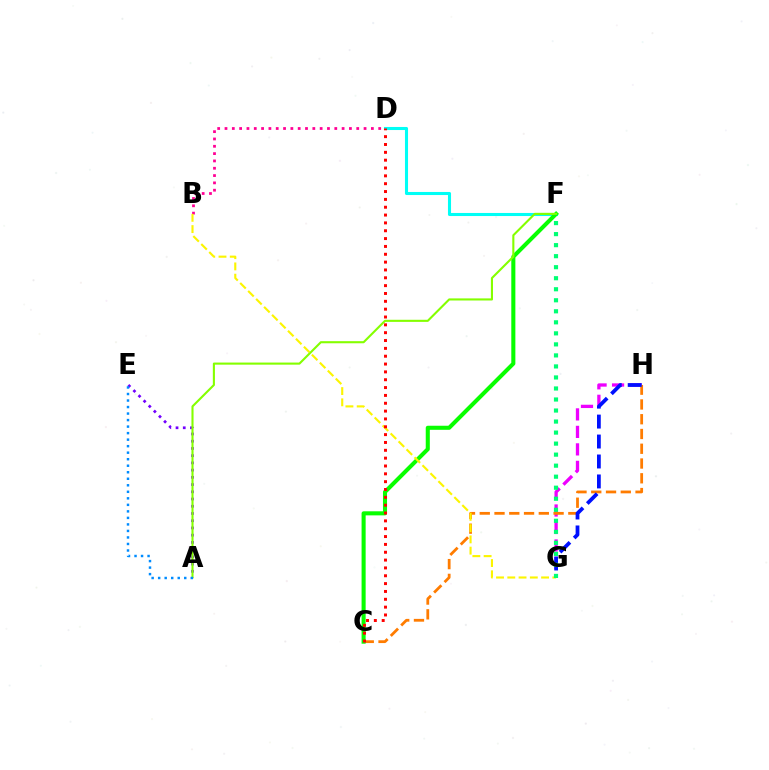{('G', 'H'): [{'color': '#ee00ff', 'line_style': 'dashed', 'thickness': 2.38}, {'color': '#0010ff', 'line_style': 'dashed', 'thickness': 2.71}], ('D', 'F'): [{'color': '#00fff6', 'line_style': 'solid', 'thickness': 2.21}], ('C', 'H'): [{'color': '#ff7c00', 'line_style': 'dashed', 'thickness': 2.01}], ('C', 'F'): [{'color': '#08ff00', 'line_style': 'solid', 'thickness': 2.93}], ('A', 'E'): [{'color': '#7200ff', 'line_style': 'dotted', 'thickness': 1.96}, {'color': '#008cff', 'line_style': 'dotted', 'thickness': 1.77}], ('B', 'D'): [{'color': '#ff0094', 'line_style': 'dotted', 'thickness': 1.99}], ('A', 'F'): [{'color': '#84ff00', 'line_style': 'solid', 'thickness': 1.52}], ('B', 'G'): [{'color': '#fcf500', 'line_style': 'dashed', 'thickness': 1.53}], ('F', 'G'): [{'color': '#00ff74', 'line_style': 'dotted', 'thickness': 3.0}], ('C', 'D'): [{'color': '#ff0000', 'line_style': 'dotted', 'thickness': 2.13}]}